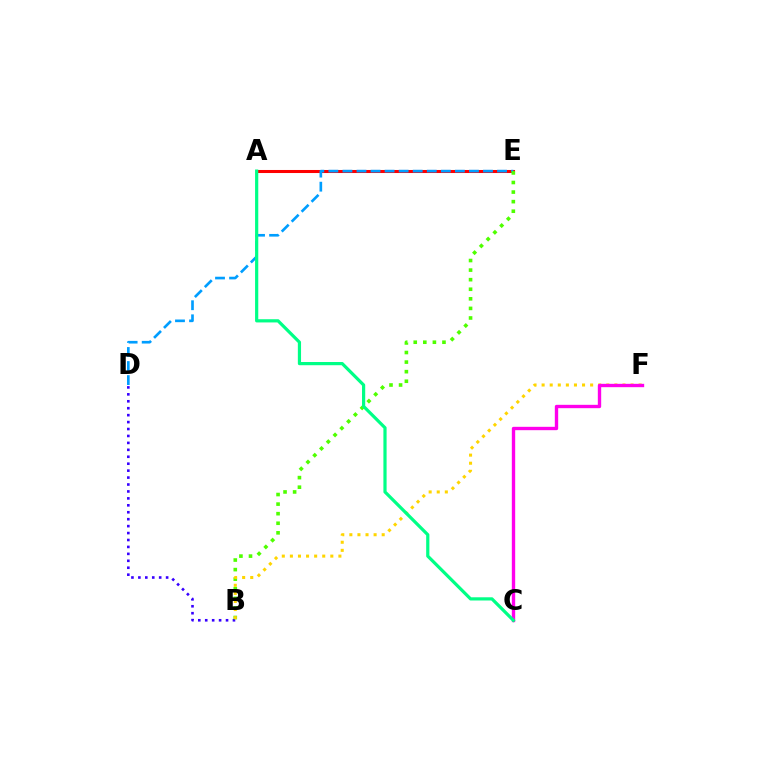{('A', 'E'): [{'color': '#ff0000', 'line_style': 'solid', 'thickness': 2.2}], ('B', 'D'): [{'color': '#3700ff', 'line_style': 'dotted', 'thickness': 1.88}], ('D', 'E'): [{'color': '#009eff', 'line_style': 'dashed', 'thickness': 1.91}], ('B', 'E'): [{'color': '#4fff00', 'line_style': 'dotted', 'thickness': 2.6}], ('B', 'F'): [{'color': '#ffd500', 'line_style': 'dotted', 'thickness': 2.2}], ('C', 'F'): [{'color': '#ff00ed', 'line_style': 'solid', 'thickness': 2.42}], ('A', 'C'): [{'color': '#00ff86', 'line_style': 'solid', 'thickness': 2.31}]}